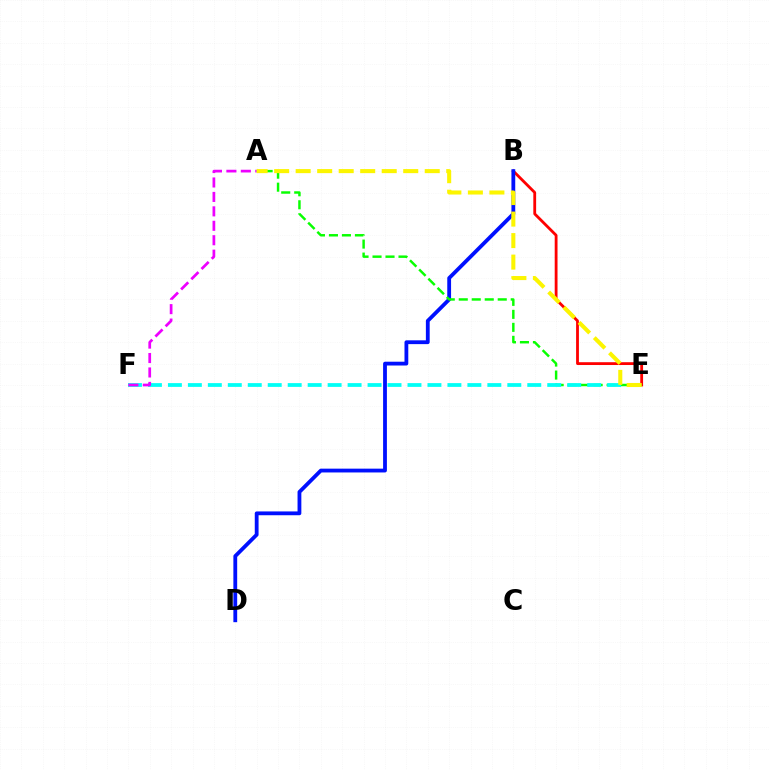{('B', 'E'): [{'color': '#ff0000', 'line_style': 'solid', 'thickness': 2.03}], ('B', 'D'): [{'color': '#0010ff', 'line_style': 'solid', 'thickness': 2.74}], ('A', 'E'): [{'color': '#08ff00', 'line_style': 'dashed', 'thickness': 1.77}, {'color': '#fcf500', 'line_style': 'dashed', 'thickness': 2.92}], ('E', 'F'): [{'color': '#00fff6', 'line_style': 'dashed', 'thickness': 2.71}], ('A', 'F'): [{'color': '#ee00ff', 'line_style': 'dashed', 'thickness': 1.96}]}